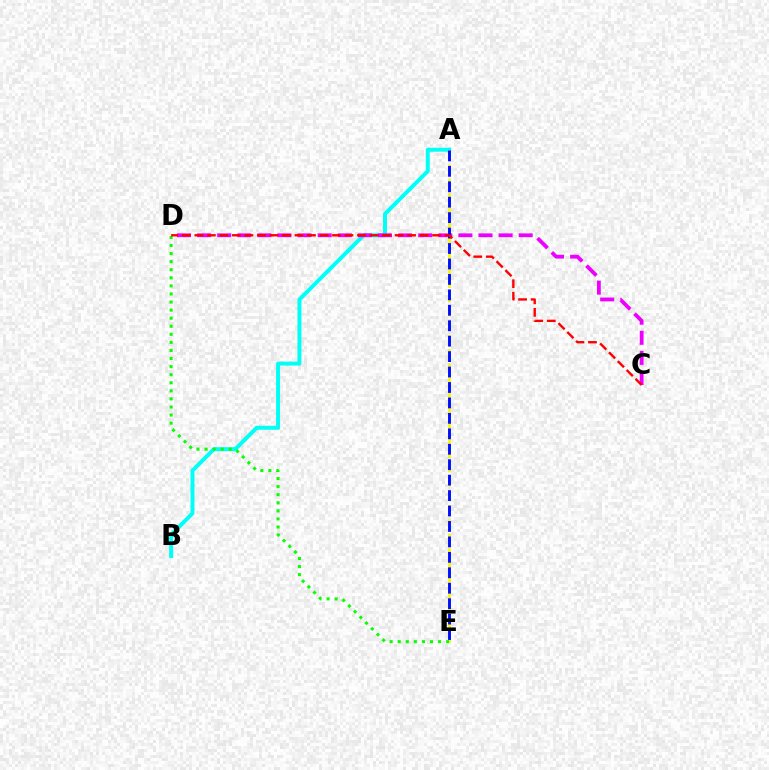{('A', 'B'): [{'color': '#00fff6', 'line_style': 'solid', 'thickness': 2.85}], ('A', 'E'): [{'color': '#fcf500', 'line_style': 'dashed', 'thickness': 1.93}, {'color': '#0010ff', 'line_style': 'dashed', 'thickness': 2.1}], ('C', 'D'): [{'color': '#ee00ff', 'line_style': 'dashed', 'thickness': 2.73}, {'color': '#ff0000', 'line_style': 'dashed', 'thickness': 1.7}], ('D', 'E'): [{'color': '#08ff00', 'line_style': 'dotted', 'thickness': 2.19}]}